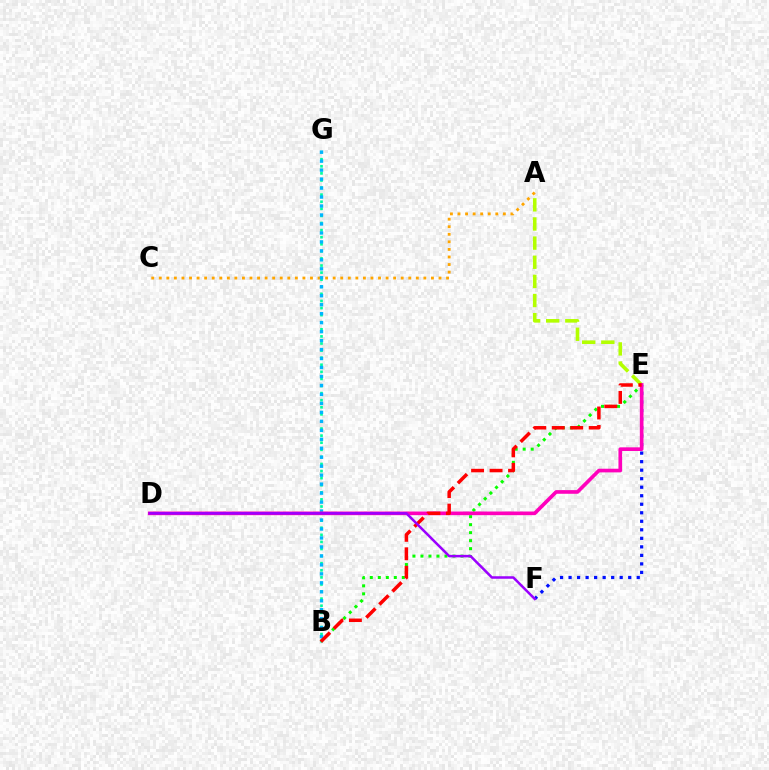{('E', 'F'): [{'color': '#0010ff', 'line_style': 'dotted', 'thickness': 2.31}], ('B', 'E'): [{'color': '#08ff00', 'line_style': 'dotted', 'thickness': 2.17}, {'color': '#ff0000', 'line_style': 'dashed', 'thickness': 2.51}], ('B', 'G'): [{'color': '#00ff9d', 'line_style': 'dotted', 'thickness': 1.93}, {'color': '#00b5ff', 'line_style': 'dotted', 'thickness': 2.44}], ('A', 'C'): [{'color': '#ffa500', 'line_style': 'dotted', 'thickness': 2.05}], ('A', 'E'): [{'color': '#b3ff00', 'line_style': 'dashed', 'thickness': 2.6}], ('D', 'E'): [{'color': '#ff00bd', 'line_style': 'solid', 'thickness': 2.63}], ('D', 'F'): [{'color': '#9b00ff', 'line_style': 'solid', 'thickness': 1.81}]}